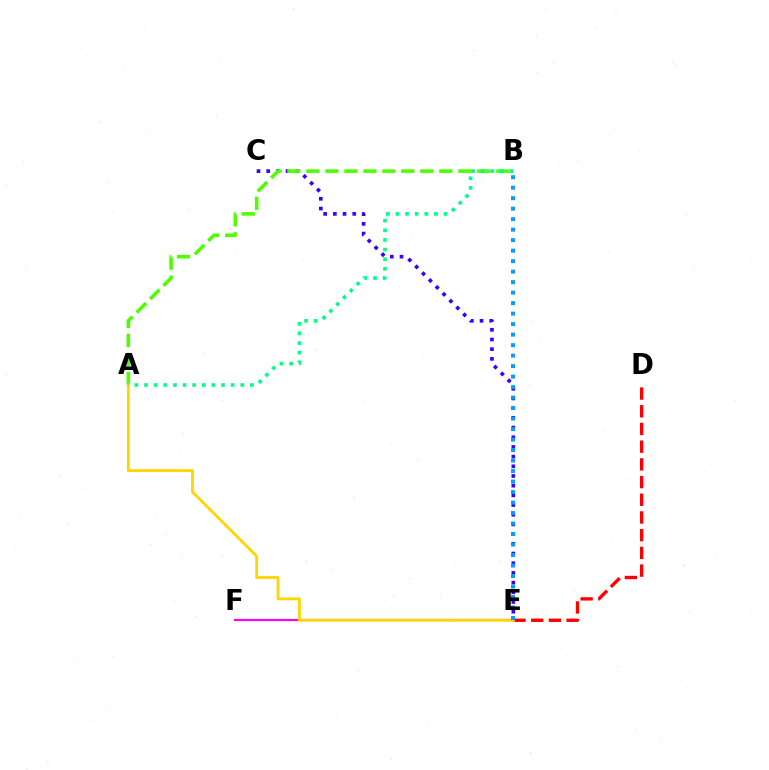{('C', 'E'): [{'color': '#3700ff', 'line_style': 'dotted', 'thickness': 2.63}], ('D', 'E'): [{'color': '#ff0000', 'line_style': 'dashed', 'thickness': 2.4}], ('A', 'B'): [{'color': '#4fff00', 'line_style': 'dashed', 'thickness': 2.58}, {'color': '#00ff86', 'line_style': 'dotted', 'thickness': 2.61}], ('E', 'F'): [{'color': '#ff00ed', 'line_style': 'solid', 'thickness': 1.55}], ('A', 'E'): [{'color': '#ffd500', 'line_style': 'solid', 'thickness': 2.02}], ('B', 'E'): [{'color': '#009eff', 'line_style': 'dotted', 'thickness': 2.85}]}